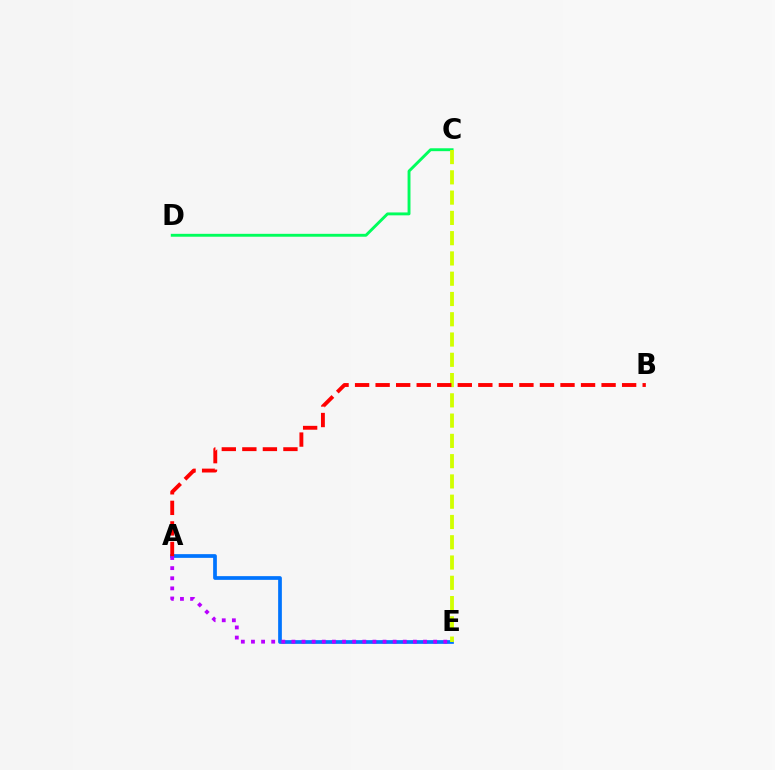{('A', 'E'): [{'color': '#0074ff', 'line_style': 'solid', 'thickness': 2.68}, {'color': '#b900ff', 'line_style': 'dotted', 'thickness': 2.75}], ('C', 'D'): [{'color': '#00ff5c', 'line_style': 'solid', 'thickness': 2.09}], ('C', 'E'): [{'color': '#d1ff00', 'line_style': 'dashed', 'thickness': 2.75}], ('A', 'B'): [{'color': '#ff0000', 'line_style': 'dashed', 'thickness': 2.79}]}